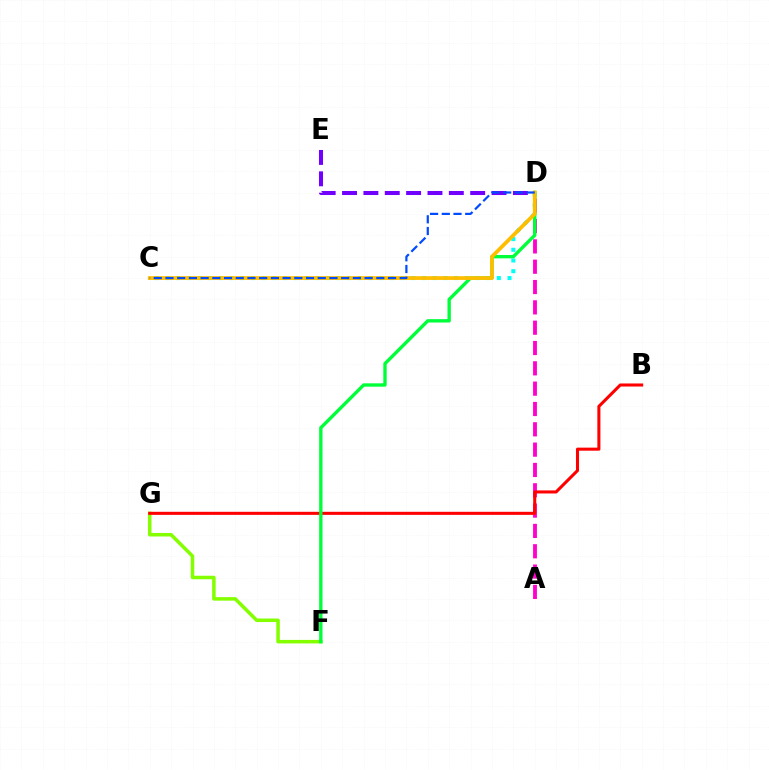{('C', 'D'): [{'color': '#00fff6', 'line_style': 'dotted', 'thickness': 2.9}, {'color': '#ffbd00', 'line_style': 'solid', 'thickness': 2.71}, {'color': '#004bff', 'line_style': 'dashed', 'thickness': 1.59}], ('D', 'E'): [{'color': '#7200ff', 'line_style': 'dashed', 'thickness': 2.9}], ('A', 'D'): [{'color': '#ff00cf', 'line_style': 'dashed', 'thickness': 2.76}], ('F', 'G'): [{'color': '#84ff00', 'line_style': 'solid', 'thickness': 2.53}], ('B', 'G'): [{'color': '#ff0000', 'line_style': 'solid', 'thickness': 2.2}], ('D', 'F'): [{'color': '#00ff39', 'line_style': 'solid', 'thickness': 2.42}]}